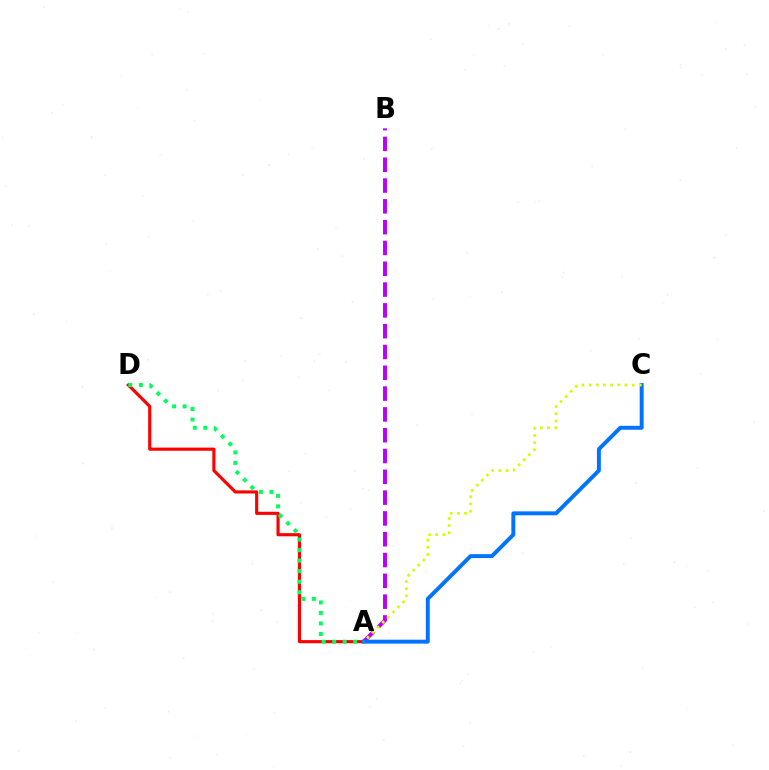{('A', 'D'): [{'color': '#ff0000', 'line_style': 'solid', 'thickness': 2.26}, {'color': '#00ff5c', 'line_style': 'dotted', 'thickness': 2.86}], ('A', 'B'): [{'color': '#b900ff', 'line_style': 'dashed', 'thickness': 2.83}], ('A', 'C'): [{'color': '#0074ff', 'line_style': 'solid', 'thickness': 2.83}, {'color': '#d1ff00', 'line_style': 'dotted', 'thickness': 1.95}]}